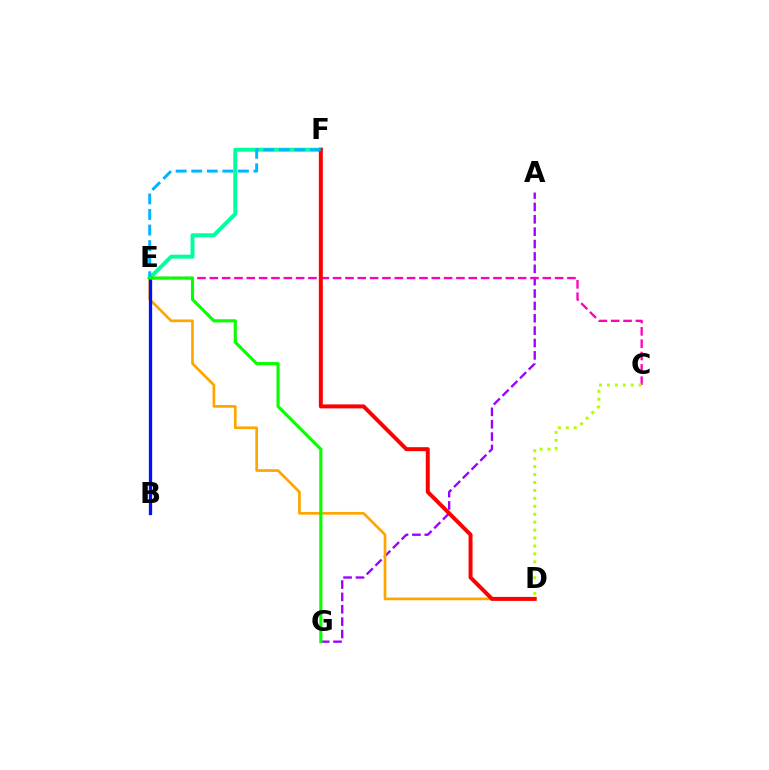{('A', 'G'): [{'color': '#9b00ff', 'line_style': 'dashed', 'thickness': 1.68}], ('E', 'F'): [{'color': '#00ff9d', 'line_style': 'solid', 'thickness': 2.85}, {'color': '#00b5ff', 'line_style': 'dashed', 'thickness': 2.11}], ('C', 'E'): [{'color': '#ff00bd', 'line_style': 'dashed', 'thickness': 1.68}], ('D', 'E'): [{'color': '#ffa500', 'line_style': 'solid', 'thickness': 1.94}], ('D', 'F'): [{'color': '#ff0000', 'line_style': 'solid', 'thickness': 2.86}], ('B', 'E'): [{'color': '#0010ff', 'line_style': 'solid', 'thickness': 2.36}], ('E', 'G'): [{'color': '#08ff00', 'line_style': 'solid', 'thickness': 2.26}], ('C', 'D'): [{'color': '#b3ff00', 'line_style': 'dotted', 'thickness': 2.16}]}